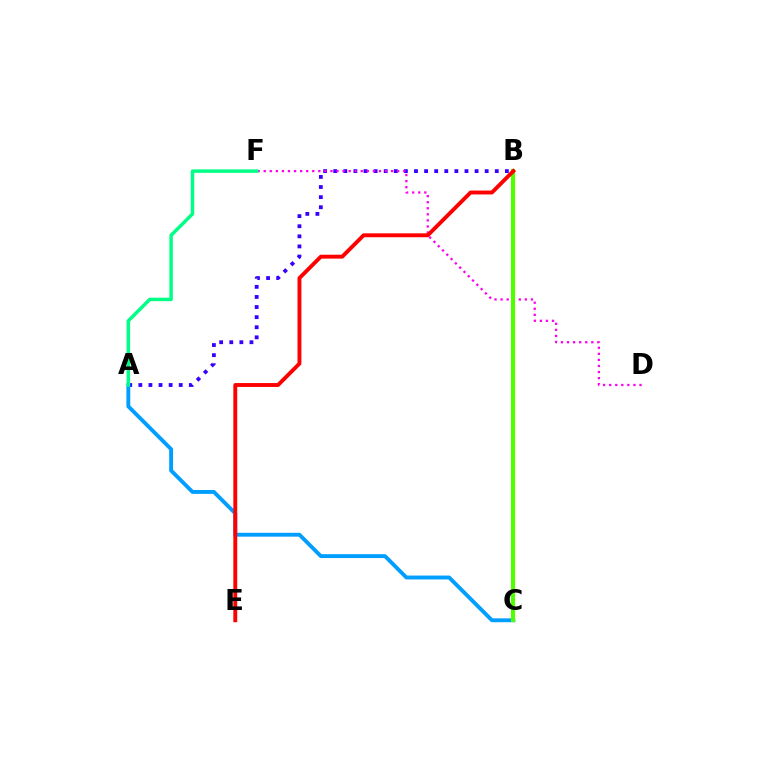{('A', 'B'): [{'color': '#3700ff', 'line_style': 'dotted', 'thickness': 2.74}], ('B', 'C'): [{'color': '#ffd500', 'line_style': 'solid', 'thickness': 2.24}, {'color': '#4fff00', 'line_style': 'solid', 'thickness': 2.96}], ('A', 'C'): [{'color': '#009eff', 'line_style': 'solid', 'thickness': 2.79}], ('D', 'F'): [{'color': '#ff00ed', 'line_style': 'dotted', 'thickness': 1.65}], ('A', 'F'): [{'color': '#00ff86', 'line_style': 'solid', 'thickness': 2.5}], ('B', 'E'): [{'color': '#ff0000', 'line_style': 'solid', 'thickness': 2.8}]}